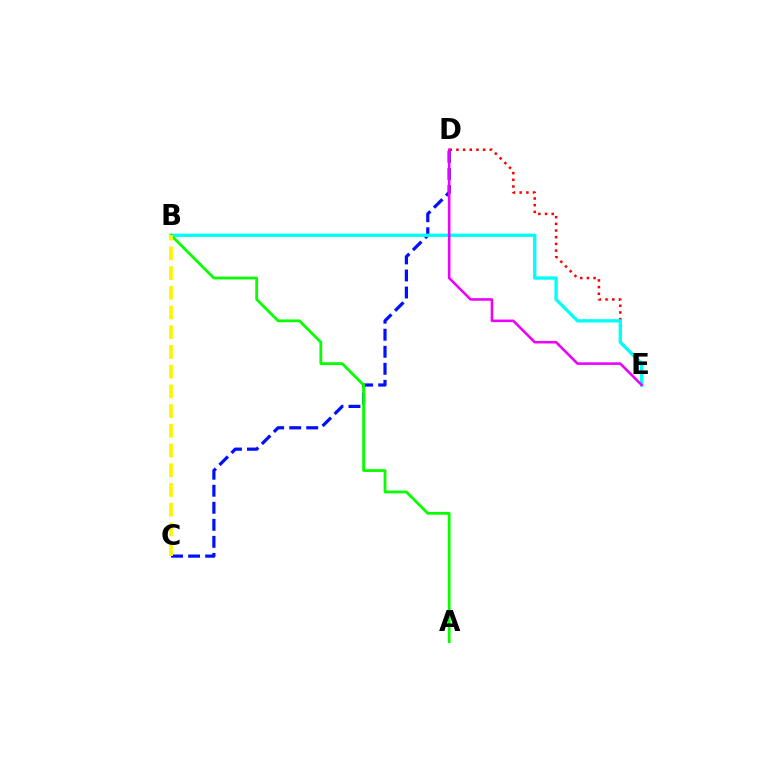{('C', 'D'): [{'color': '#0010ff', 'line_style': 'dashed', 'thickness': 2.31}], ('D', 'E'): [{'color': '#ff0000', 'line_style': 'dotted', 'thickness': 1.81}, {'color': '#ee00ff', 'line_style': 'solid', 'thickness': 1.85}], ('B', 'E'): [{'color': '#00fff6', 'line_style': 'solid', 'thickness': 2.4}], ('A', 'B'): [{'color': '#08ff00', 'line_style': 'solid', 'thickness': 2.0}], ('B', 'C'): [{'color': '#fcf500', 'line_style': 'dashed', 'thickness': 2.68}]}